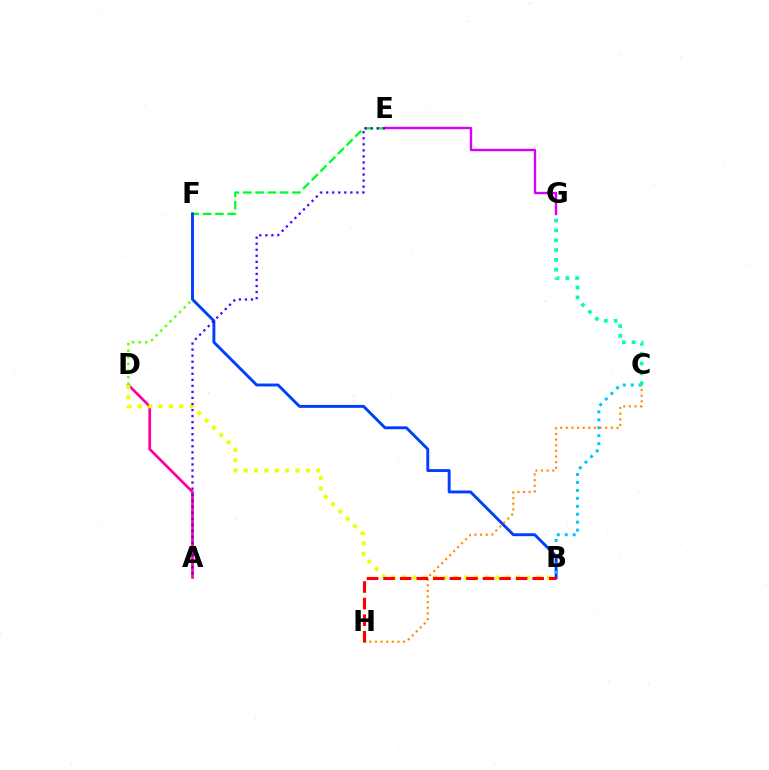{('E', 'F'): [{'color': '#00ff27', 'line_style': 'dashed', 'thickness': 1.67}], ('A', 'D'): [{'color': '#ff00a0', 'line_style': 'solid', 'thickness': 1.94}], ('D', 'F'): [{'color': '#66ff00', 'line_style': 'dotted', 'thickness': 1.79}], ('B', 'F'): [{'color': '#003fff', 'line_style': 'solid', 'thickness': 2.09}], ('E', 'G'): [{'color': '#d600ff', 'line_style': 'solid', 'thickness': 1.71}], ('B', 'D'): [{'color': '#eeff00', 'line_style': 'dotted', 'thickness': 2.81}], ('B', 'C'): [{'color': '#00c7ff', 'line_style': 'dotted', 'thickness': 2.16}], ('C', 'H'): [{'color': '#ff8800', 'line_style': 'dotted', 'thickness': 1.53}], ('C', 'G'): [{'color': '#00ffaf', 'line_style': 'dotted', 'thickness': 2.67}], ('A', 'E'): [{'color': '#4f00ff', 'line_style': 'dotted', 'thickness': 1.64}], ('B', 'H'): [{'color': '#ff0000', 'line_style': 'dashed', 'thickness': 2.25}]}